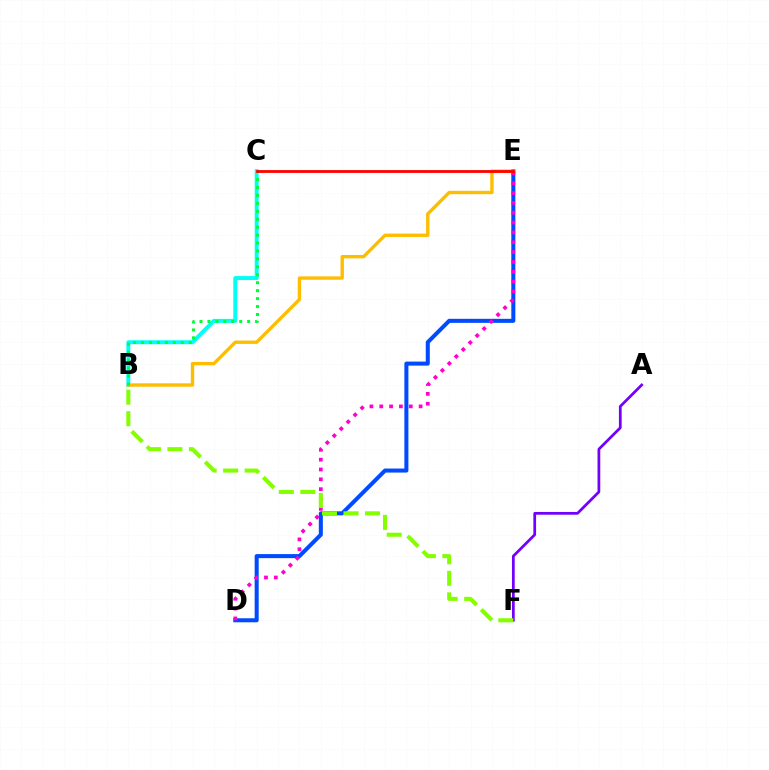{('D', 'E'): [{'color': '#004bff', 'line_style': 'solid', 'thickness': 2.9}, {'color': '#ff00cf', 'line_style': 'dotted', 'thickness': 2.67}], ('B', 'C'): [{'color': '#00fff6', 'line_style': 'solid', 'thickness': 2.83}, {'color': '#00ff39', 'line_style': 'dotted', 'thickness': 2.16}], ('B', 'E'): [{'color': '#ffbd00', 'line_style': 'solid', 'thickness': 2.43}], ('C', 'E'): [{'color': '#ff0000', 'line_style': 'solid', 'thickness': 2.01}], ('A', 'F'): [{'color': '#7200ff', 'line_style': 'solid', 'thickness': 1.97}], ('B', 'F'): [{'color': '#84ff00', 'line_style': 'dashed', 'thickness': 2.92}]}